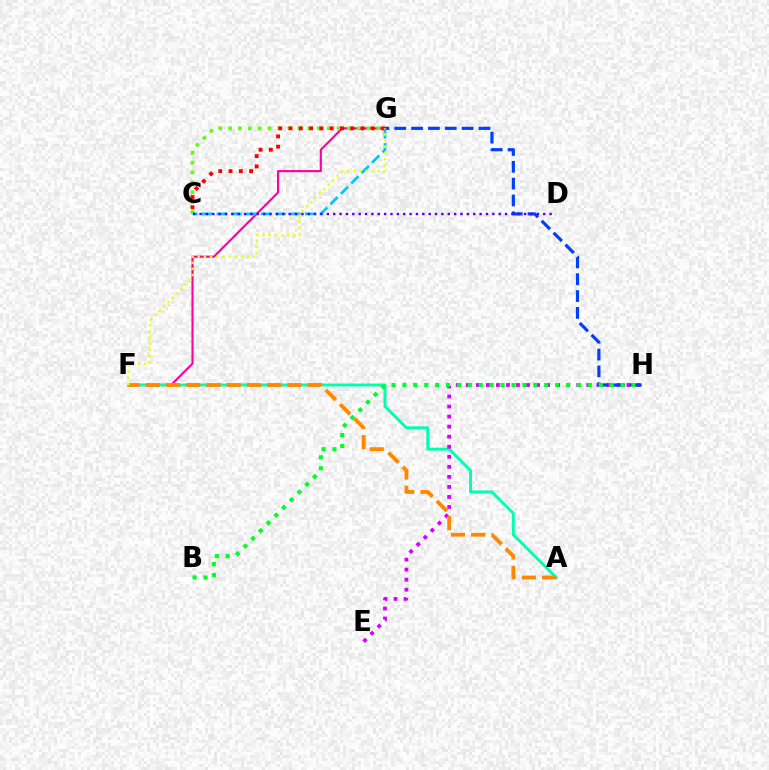{('F', 'G'): [{'color': '#ff00a0', 'line_style': 'solid', 'thickness': 1.52}, {'color': '#eeff00', 'line_style': 'dotted', 'thickness': 1.67}], ('C', 'G'): [{'color': '#66ff00', 'line_style': 'dotted', 'thickness': 2.69}, {'color': '#00c7ff', 'line_style': 'dashed', 'thickness': 2.0}, {'color': '#ff0000', 'line_style': 'dotted', 'thickness': 2.79}], ('A', 'F'): [{'color': '#00ffaf', 'line_style': 'solid', 'thickness': 2.11}, {'color': '#ff8800', 'line_style': 'dashed', 'thickness': 2.75}], ('E', 'H'): [{'color': '#d600ff', 'line_style': 'dotted', 'thickness': 2.73}], ('G', 'H'): [{'color': '#003fff', 'line_style': 'dashed', 'thickness': 2.29}], ('B', 'H'): [{'color': '#00ff27', 'line_style': 'dotted', 'thickness': 2.96}], ('C', 'D'): [{'color': '#4f00ff', 'line_style': 'dotted', 'thickness': 1.73}]}